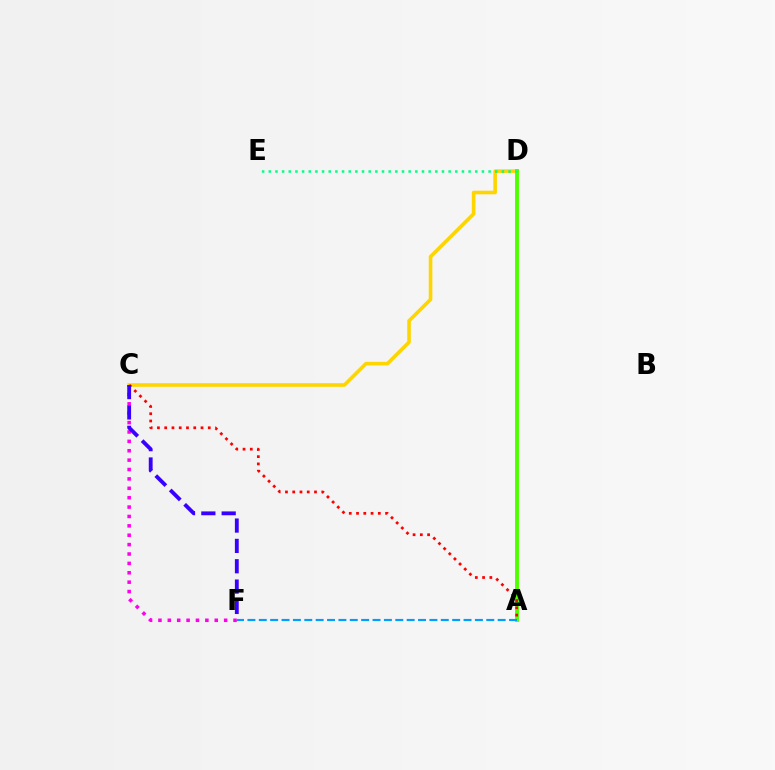{('C', 'D'): [{'color': '#ffd500', 'line_style': 'solid', 'thickness': 2.6}], ('A', 'D'): [{'color': '#4fff00', 'line_style': 'solid', 'thickness': 2.79}], ('A', 'C'): [{'color': '#ff0000', 'line_style': 'dotted', 'thickness': 1.97}], ('C', 'F'): [{'color': '#ff00ed', 'line_style': 'dotted', 'thickness': 2.55}, {'color': '#3700ff', 'line_style': 'dashed', 'thickness': 2.76}], ('D', 'E'): [{'color': '#00ff86', 'line_style': 'dotted', 'thickness': 1.81}], ('A', 'F'): [{'color': '#009eff', 'line_style': 'dashed', 'thickness': 1.55}]}